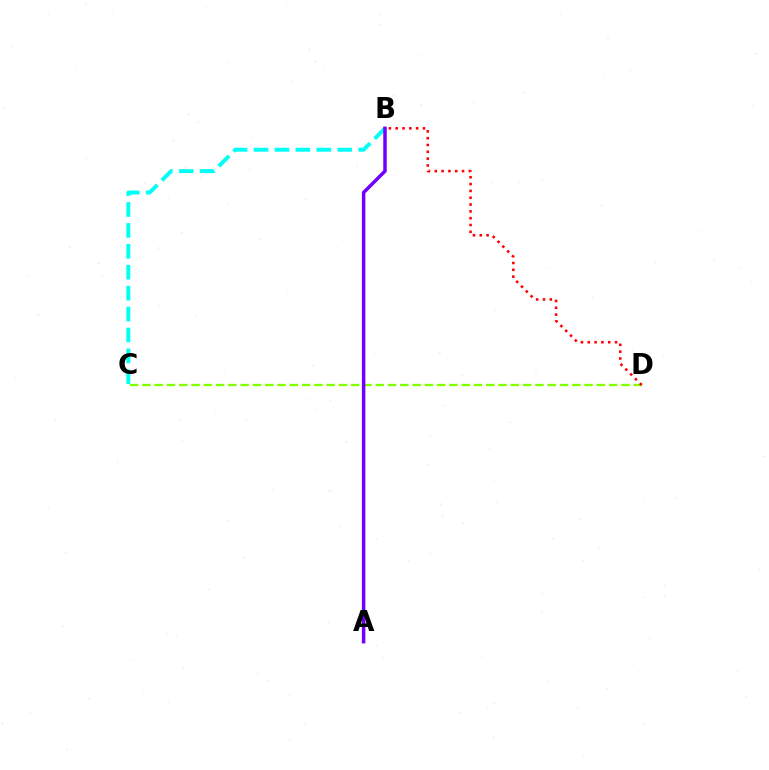{('C', 'D'): [{'color': '#84ff00', 'line_style': 'dashed', 'thickness': 1.67}], ('B', 'C'): [{'color': '#00fff6', 'line_style': 'dashed', 'thickness': 2.84}], ('B', 'D'): [{'color': '#ff0000', 'line_style': 'dotted', 'thickness': 1.85}], ('A', 'B'): [{'color': '#7200ff', 'line_style': 'solid', 'thickness': 2.52}]}